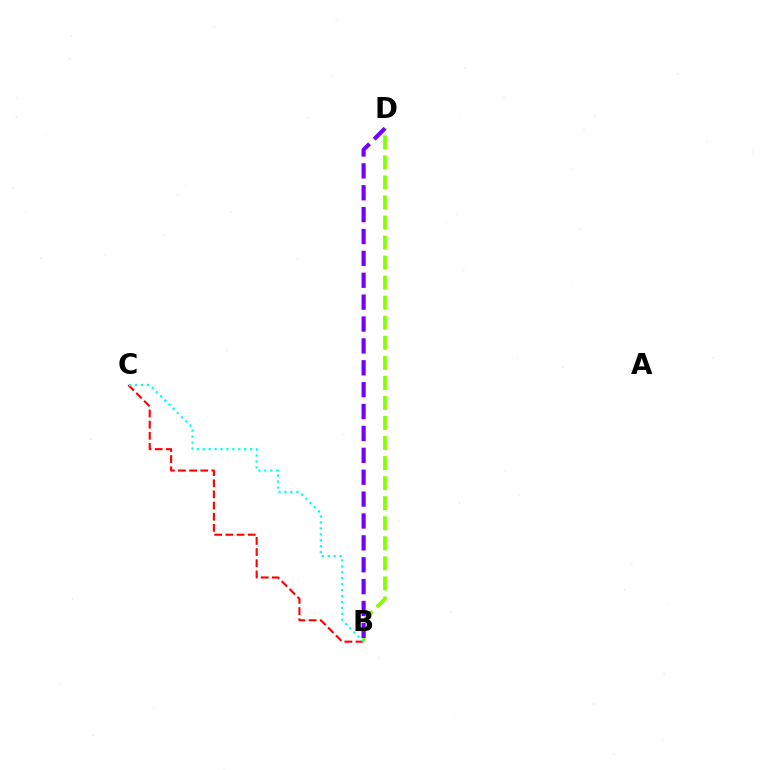{('B', 'D'): [{'color': '#84ff00', 'line_style': 'dashed', 'thickness': 2.72}, {'color': '#7200ff', 'line_style': 'dashed', 'thickness': 2.97}], ('B', 'C'): [{'color': '#ff0000', 'line_style': 'dashed', 'thickness': 1.52}, {'color': '#00fff6', 'line_style': 'dotted', 'thickness': 1.61}]}